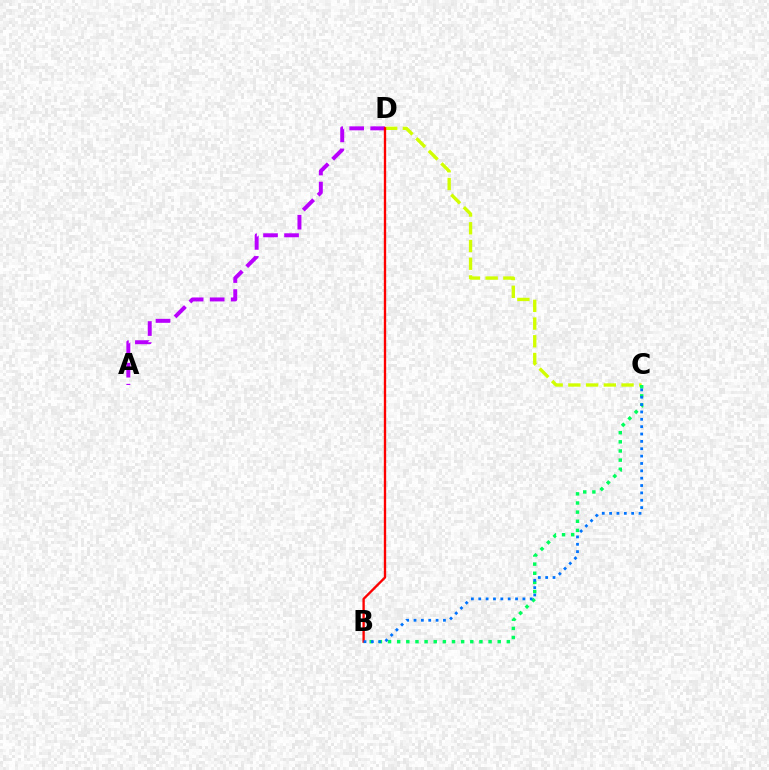{('C', 'D'): [{'color': '#d1ff00', 'line_style': 'dashed', 'thickness': 2.41}], ('B', 'C'): [{'color': '#00ff5c', 'line_style': 'dotted', 'thickness': 2.48}, {'color': '#0074ff', 'line_style': 'dotted', 'thickness': 2.0}], ('A', 'D'): [{'color': '#b900ff', 'line_style': 'dashed', 'thickness': 2.85}], ('B', 'D'): [{'color': '#ff0000', 'line_style': 'solid', 'thickness': 1.69}]}